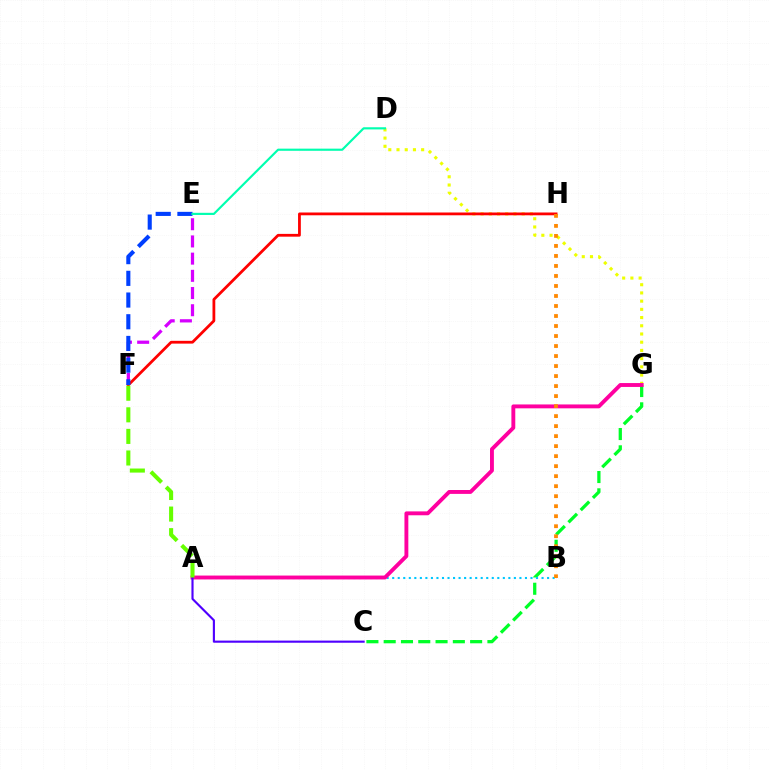{('E', 'F'): [{'color': '#d600ff', 'line_style': 'dashed', 'thickness': 2.34}, {'color': '#003fff', 'line_style': 'dashed', 'thickness': 2.95}], ('D', 'G'): [{'color': '#eeff00', 'line_style': 'dotted', 'thickness': 2.23}], ('C', 'G'): [{'color': '#00ff27', 'line_style': 'dashed', 'thickness': 2.35}], ('F', 'H'): [{'color': '#ff0000', 'line_style': 'solid', 'thickness': 2.01}], ('A', 'B'): [{'color': '#00c7ff', 'line_style': 'dotted', 'thickness': 1.5}], ('A', 'G'): [{'color': '#ff00a0', 'line_style': 'solid', 'thickness': 2.8}], ('D', 'E'): [{'color': '#00ffaf', 'line_style': 'solid', 'thickness': 1.55}], ('B', 'H'): [{'color': '#ff8800', 'line_style': 'dotted', 'thickness': 2.72}], ('A', 'C'): [{'color': '#4f00ff', 'line_style': 'solid', 'thickness': 1.54}], ('A', 'F'): [{'color': '#66ff00', 'line_style': 'dashed', 'thickness': 2.93}]}